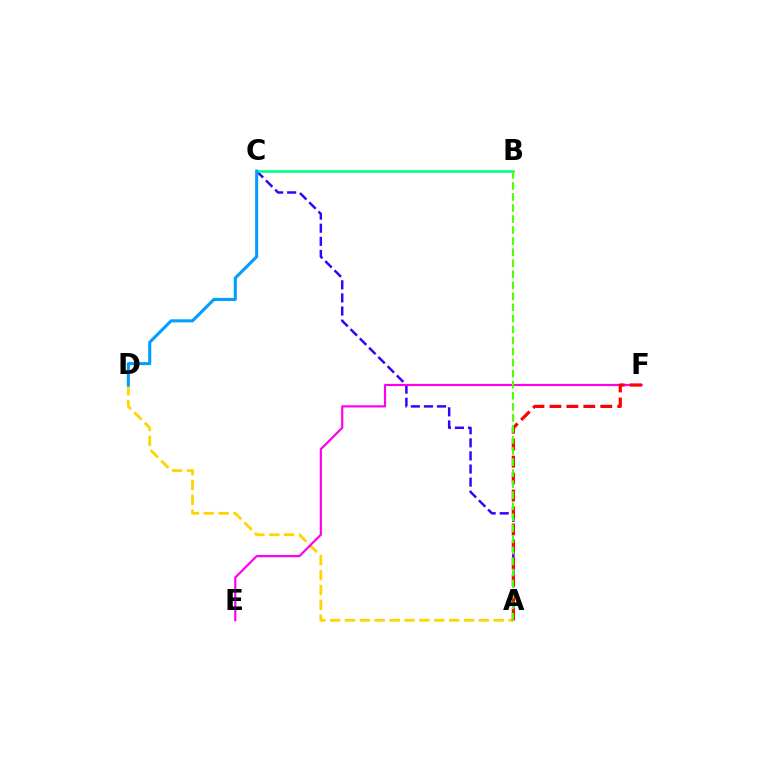{('A', 'D'): [{'color': '#ffd500', 'line_style': 'dashed', 'thickness': 2.02}], ('A', 'C'): [{'color': '#3700ff', 'line_style': 'dashed', 'thickness': 1.78}], ('B', 'C'): [{'color': '#00ff86', 'line_style': 'solid', 'thickness': 1.9}], ('C', 'D'): [{'color': '#009eff', 'line_style': 'solid', 'thickness': 2.2}], ('E', 'F'): [{'color': '#ff00ed', 'line_style': 'solid', 'thickness': 1.58}], ('A', 'F'): [{'color': '#ff0000', 'line_style': 'dashed', 'thickness': 2.3}], ('A', 'B'): [{'color': '#4fff00', 'line_style': 'dashed', 'thickness': 1.5}]}